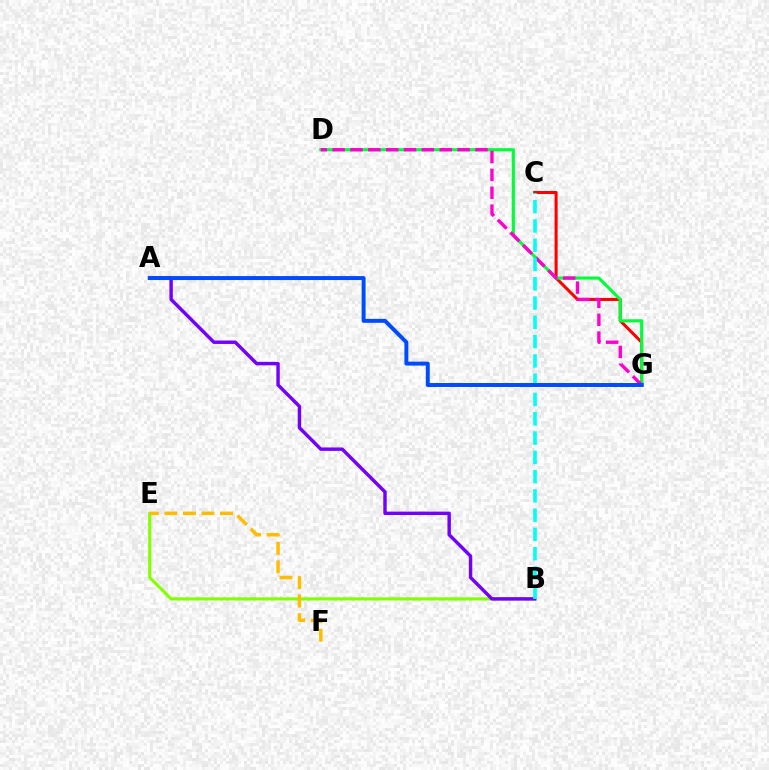{('B', 'E'): [{'color': '#84ff00', 'line_style': 'solid', 'thickness': 2.25}], ('C', 'G'): [{'color': '#ff0000', 'line_style': 'solid', 'thickness': 2.19}], ('A', 'B'): [{'color': '#7200ff', 'line_style': 'solid', 'thickness': 2.47}], ('D', 'G'): [{'color': '#00ff39', 'line_style': 'solid', 'thickness': 2.25}, {'color': '#ff00cf', 'line_style': 'dashed', 'thickness': 2.42}], ('B', 'C'): [{'color': '#00fff6', 'line_style': 'dashed', 'thickness': 2.62}], ('A', 'G'): [{'color': '#004bff', 'line_style': 'solid', 'thickness': 2.85}], ('E', 'F'): [{'color': '#ffbd00', 'line_style': 'dashed', 'thickness': 2.52}]}